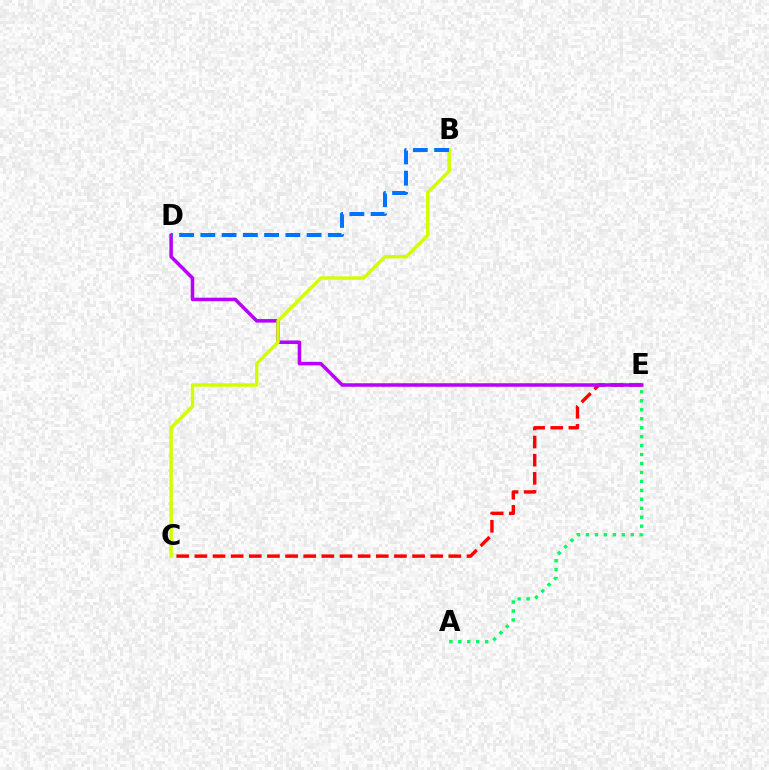{('A', 'E'): [{'color': '#00ff5c', 'line_style': 'dotted', 'thickness': 2.43}], ('C', 'E'): [{'color': '#ff0000', 'line_style': 'dashed', 'thickness': 2.46}], ('D', 'E'): [{'color': '#b900ff', 'line_style': 'solid', 'thickness': 2.53}], ('B', 'C'): [{'color': '#d1ff00', 'line_style': 'solid', 'thickness': 2.47}], ('B', 'D'): [{'color': '#0074ff', 'line_style': 'dashed', 'thickness': 2.89}]}